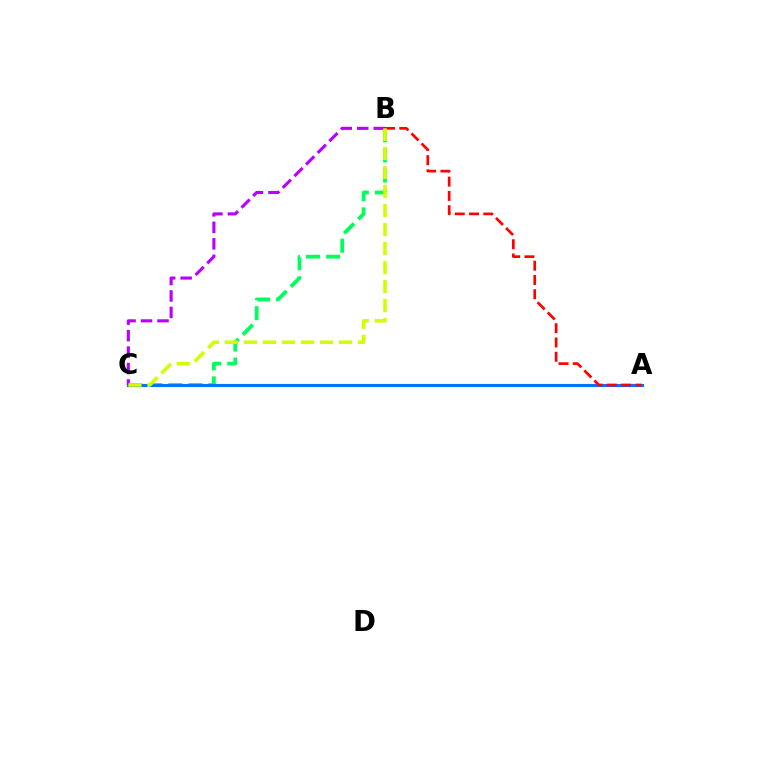{('B', 'C'): [{'color': '#00ff5c', 'line_style': 'dashed', 'thickness': 2.73}, {'color': '#b900ff', 'line_style': 'dashed', 'thickness': 2.24}, {'color': '#d1ff00', 'line_style': 'dashed', 'thickness': 2.58}], ('A', 'C'): [{'color': '#0074ff', 'line_style': 'solid', 'thickness': 2.25}], ('A', 'B'): [{'color': '#ff0000', 'line_style': 'dashed', 'thickness': 1.94}]}